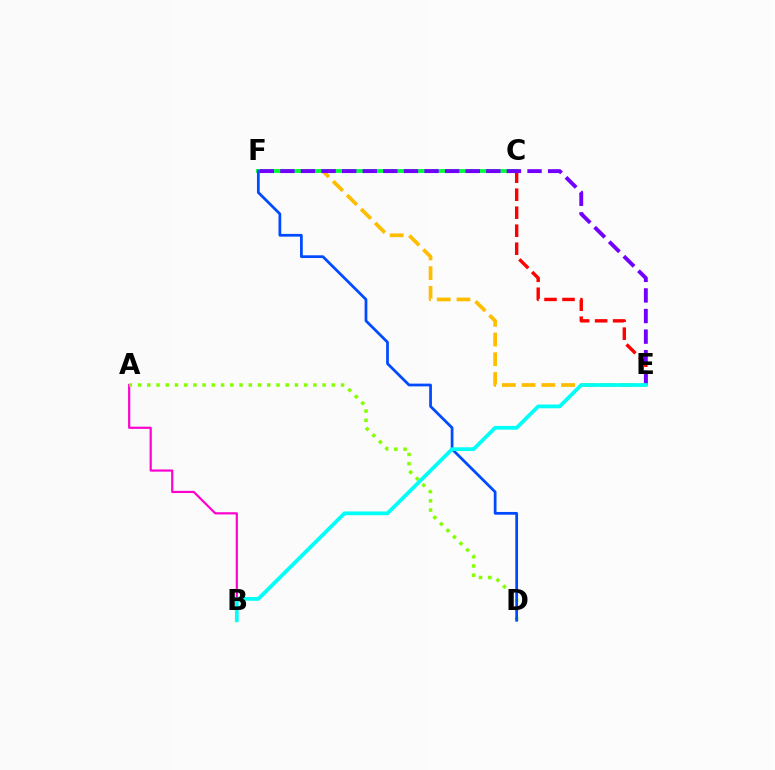{('A', 'B'): [{'color': '#ff00cf', 'line_style': 'solid', 'thickness': 1.58}], ('A', 'D'): [{'color': '#84ff00', 'line_style': 'dotted', 'thickness': 2.51}], ('E', 'F'): [{'color': '#ffbd00', 'line_style': 'dashed', 'thickness': 2.68}, {'color': '#7200ff', 'line_style': 'dashed', 'thickness': 2.8}], ('C', 'E'): [{'color': '#ff0000', 'line_style': 'dashed', 'thickness': 2.45}], ('C', 'F'): [{'color': '#00ff39', 'line_style': 'solid', 'thickness': 2.74}], ('D', 'F'): [{'color': '#004bff', 'line_style': 'solid', 'thickness': 1.98}], ('B', 'E'): [{'color': '#00fff6', 'line_style': 'solid', 'thickness': 2.7}]}